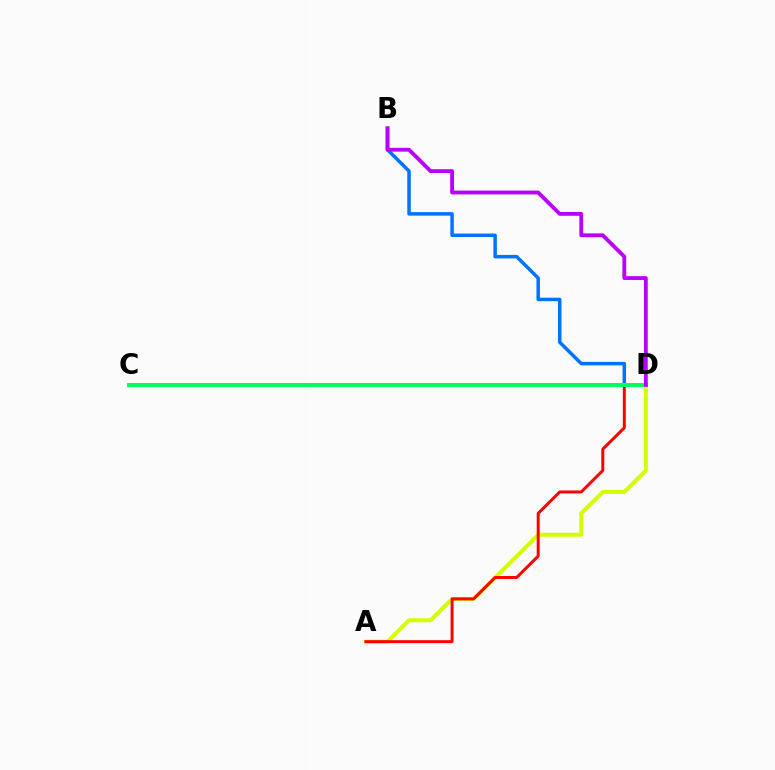{('B', 'D'): [{'color': '#0074ff', 'line_style': 'solid', 'thickness': 2.52}, {'color': '#b900ff', 'line_style': 'solid', 'thickness': 2.75}], ('A', 'D'): [{'color': '#d1ff00', 'line_style': 'solid', 'thickness': 2.86}, {'color': '#ff0000', 'line_style': 'solid', 'thickness': 2.14}], ('C', 'D'): [{'color': '#00ff5c', 'line_style': 'solid', 'thickness': 2.89}]}